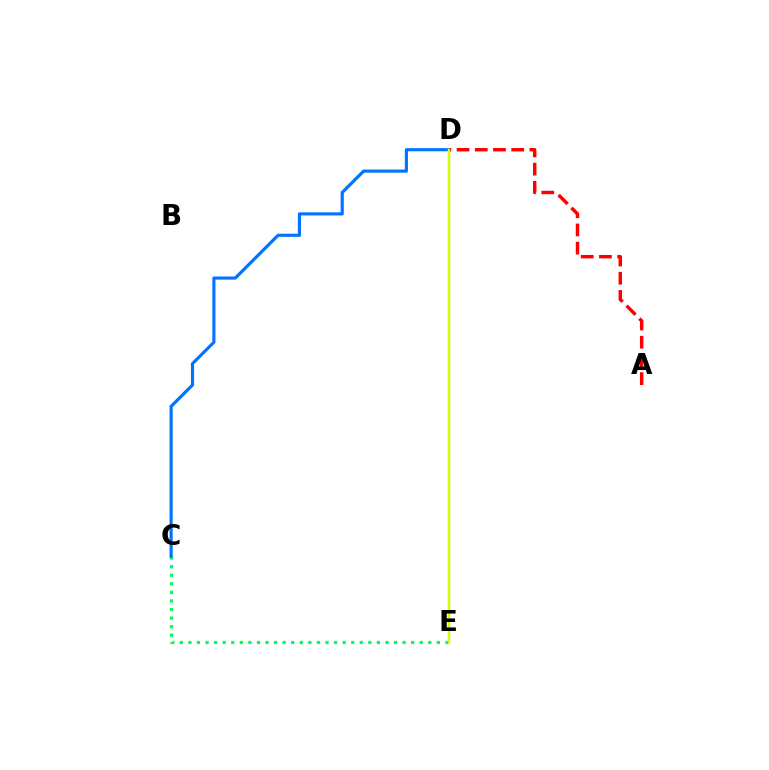{('C', 'E'): [{'color': '#00ff5c', 'line_style': 'dotted', 'thickness': 2.33}], ('C', 'D'): [{'color': '#0074ff', 'line_style': 'solid', 'thickness': 2.26}], ('D', 'E'): [{'color': '#b900ff', 'line_style': 'solid', 'thickness': 1.51}, {'color': '#d1ff00', 'line_style': 'solid', 'thickness': 1.75}], ('A', 'D'): [{'color': '#ff0000', 'line_style': 'dashed', 'thickness': 2.47}]}